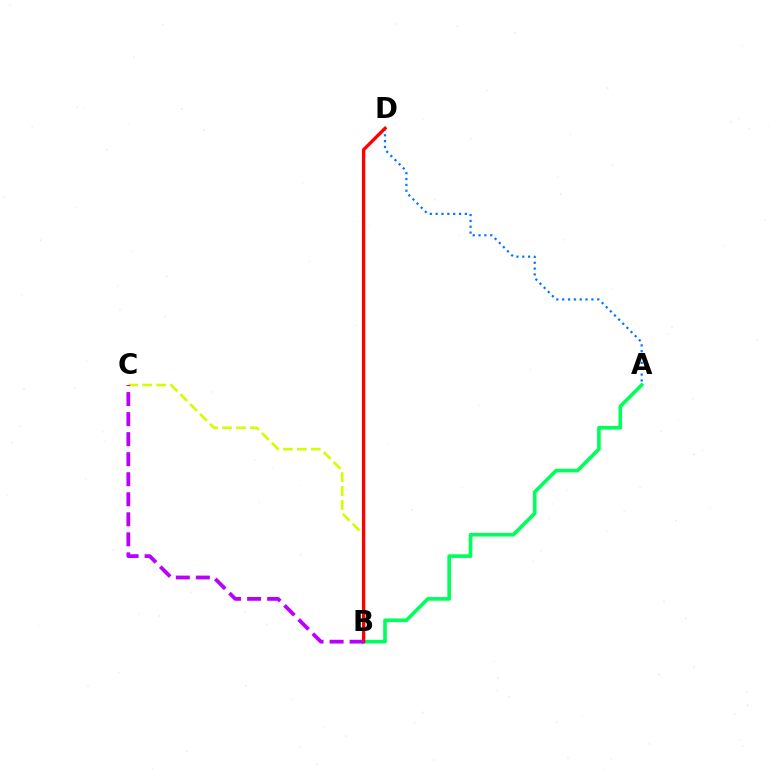{('B', 'C'): [{'color': '#d1ff00', 'line_style': 'dashed', 'thickness': 1.89}, {'color': '#b900ff', 'line_style': 'dashed', 'thickness': 2.72}], ('A', 'D'): [{'color': '#0074ff', 'line_style': 'dotted', 'thickness': 1.59}], ('A', 'B'): [{'color': '#00ff5c', 'line_style': 'solid', 'thickness': 2.63}], ('B', 'D'): [{'color': '#ff0000', 'line_style': 'solid', 'thickness': 2.4}]}